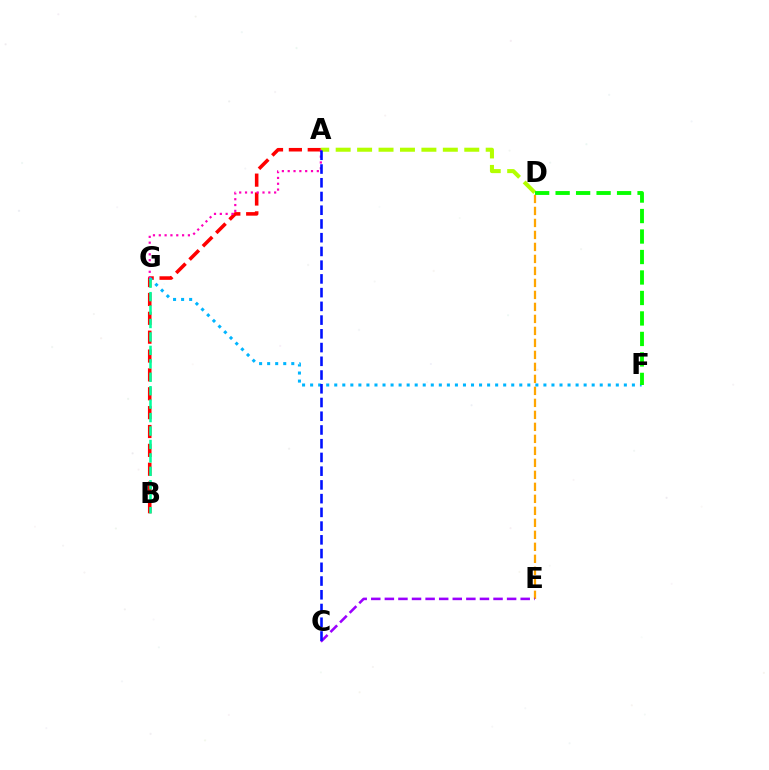{('D', 'E'): [{'color': '#ffa500', 'line_style': 'dashed', 'thickness': 1.63}], ('A', 'B'): [{'color': '#ff0000', 'line_style': 'dashed', 'thickness': 2.56}], ('A', 'D'): [{'color': '#b3ff00', 'line_style': 'dashed', 'thickness': 2.91}], ('A', 'G'): [{'color': '#ff00bd', 'line_style': 'dotted', 'thickness': 1.58}], ('F', 'G'): [{'color': '#00b5ff', 'line_style': 'dotted', 'thickness': 2.19}], ('B', 'G'): [{'color': '#00ff9d', 'line_style': 'dashed', 'thickness': 1.83}], ('C', 'E'): [{'color': '#9b00ff', 'line_style': 'dashed', 'thickness': 1.85}], ('D', 'F'): [{'color': '#08ff00', 'line_style': 'dashed', 'thickness': 2.78}], ('A', 'C'): [{'color': '#0010ff', 'line_style': 'dashed', 'thickness': 1.87}]}